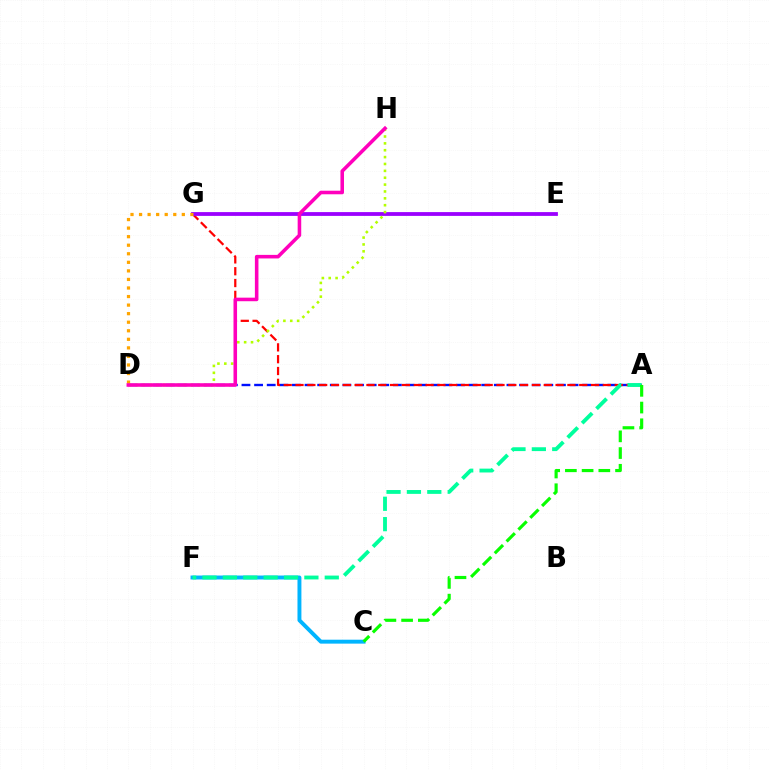{('A', 'D'): [{'color': '#0010ff', 'line_style': 'dashed', 'thickness': 1.71}], ('A', 'G'): [{'color': '#ff0000', 'line_style': 'dashed', 'thickness': 1.61}], ('C', 'F'): [{'color': '#00b5ff', 'line_style': 'solid', 'thickness': 2.83}], ('E', 'G'): [{'color': '#9b00ff', 'line_style': 'solid', 'thickness': 2.74}], ('A', 'F'): [{'color': '#00ff9d', 'line_style': 'dashed', 'thickness': 2.77}], ('D', 'H'): [{'color': '#b3ff00', 'line_style': 'dotted', 'thickness': 1.87}, {'color': '#ff00bd', 'line_style': 'solid', 'thickness': 2.57}], ('A', 'C'): [{'color': '#08ff00', 'line_style': 'dashed', 'thickness': 2.27}], ('D', 'G'): [{'color': '#ffa500', 'line_style': 'dotted', 'thickness': 2.32}]}